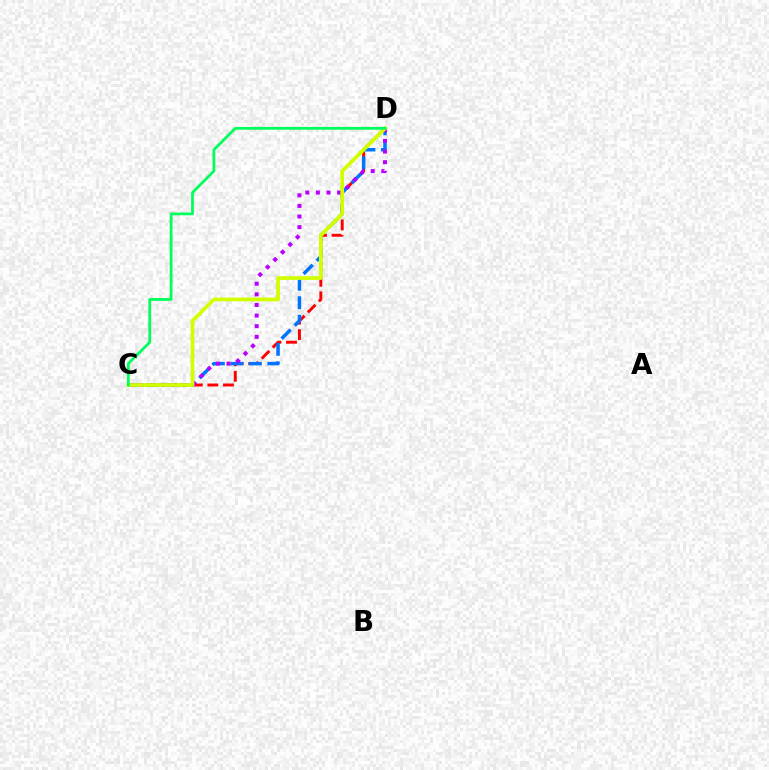{('C', 'D'): [{'color': '#ff0000', 'line_style': 'dashed', 'thickness': 2.11}, {'color': '#0074ff', 'line_style': 'dashed', 'thickness': 2.51}, {'color': '#b900ff', 'line_style': 'dotted', 'thickness': 2.88}, {'color': '#d1ff00', 'line_style': 'solid', 'thickness': 2.68}, {'color': '#00ff5c', 'line_style': 'solid', 'thickness': 2.0}]}